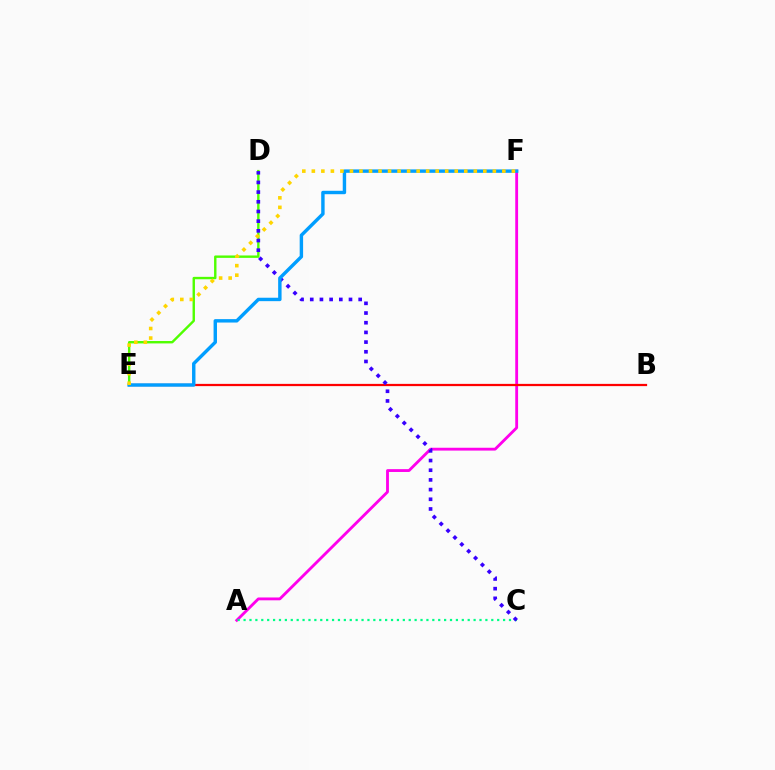{('A', 'F'): [{'color': '#ff00ed', 'line_style': 'solid', 'thickness': 2.04}], ('A', 'C'): [{'color': '#00ff86', 'line_style': 'dotted', 'thickness': 1.6}], ('D', 'E'): [{'color': '#4fff00', 'line_style': 'solid', 'thickness': 1.73}], ('B', 'E'): [{'color': '#ff0000', 'line_style': 'solid', 'thickness': 1.61}], ('C', 'D'): [{'color': '#3700ff', 'line_style': 'dotted', 'thickness': 2.63}], ('E', 'F'): [{'color': '#009eff', 'line_style': 'solid', 'thickness': 2.46}, {'color': '#ffd500', 'line_style': 'dotted', 'thickness': 2.59}]}